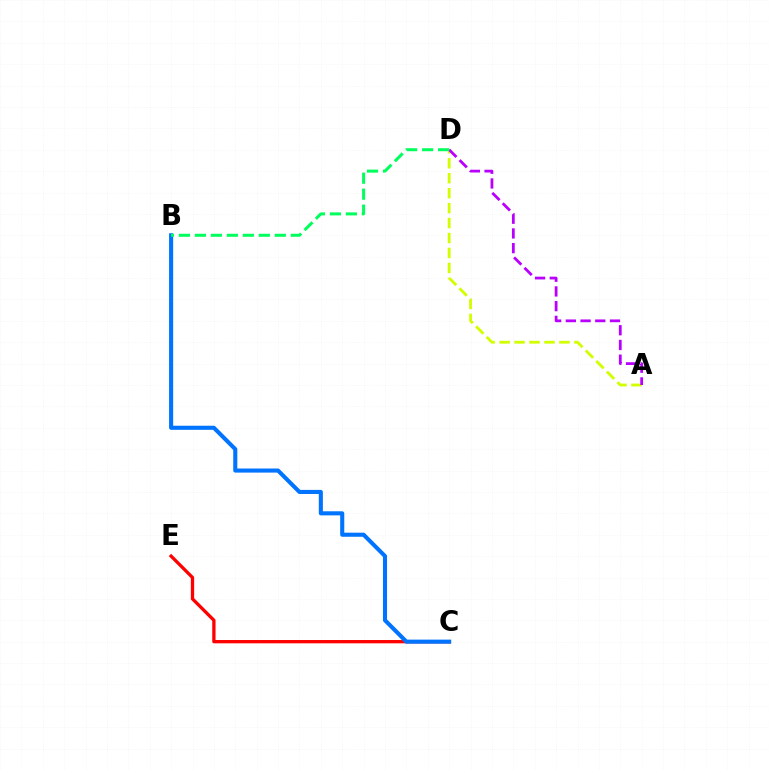{('C', 'E'): [{'color': '#ff0000', 'line_style': 'solid', 'thickness': 2.37}], ('A', 'D'): [{'color': '#d1ff00', 'line_style': 'dashed', 'thickness': 2.03}, {'color': '#b900ff', 'line_style': 'dashed', 'thickness': 2.0}], ('B', 'C'): [{'color': '#0074ff', 'line_style': 'solid', 'thickness': 2.94}], ('B', 'D'): [{'color': '#00ff5c', 'line_style': 'dashed', 'thickness': 2.17}]}